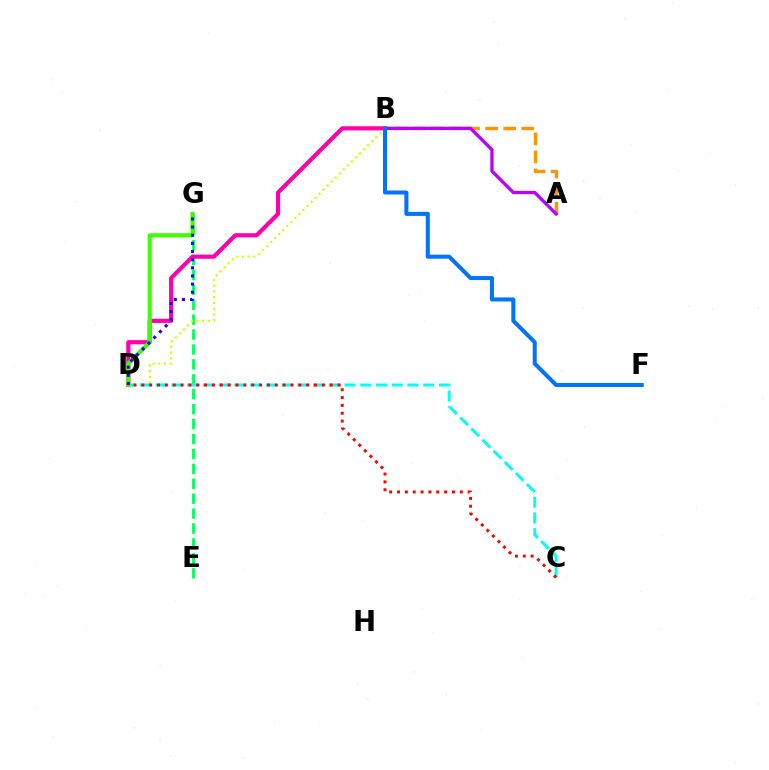{('E', 'G'): [{'color': '#00ff5c', 'line_style': 'dashed', 'thickness': 2.03}], ('B', 'D'): [{'color': '#ff00ac', 'line_style': 'solid', 'thickness': 2.98}, {'color': '#d1ff00', 'line_style': 'dotted', 'thickness': 1.55}], ('A', 'B'): [{'color': '#ff9400', 'line_style': 'dashed', 'thickness': 2.46}, {'color': '#b900ff', 'line_style': 'solid', 'thickness': 2.38}], ('B', 'F'): [{'color': '#0074ff', 'line_style': 'solid', 'thickness': 2.9}], ('C', 'D'): [{'color': '#00fff6', 'line_style': 'dashed', 'thickness': 2.14}, {'color': '#ff0000', 'line_style': 'dotted', 'thickness': 2.13}], ('D', 'G'): [{'color': '#3dff00', 'line_style': 'solid', 'thickness': 2.98}, {'color': '#2500ff', 'line_style': 'dotted', 'thickness': 2.21}]}